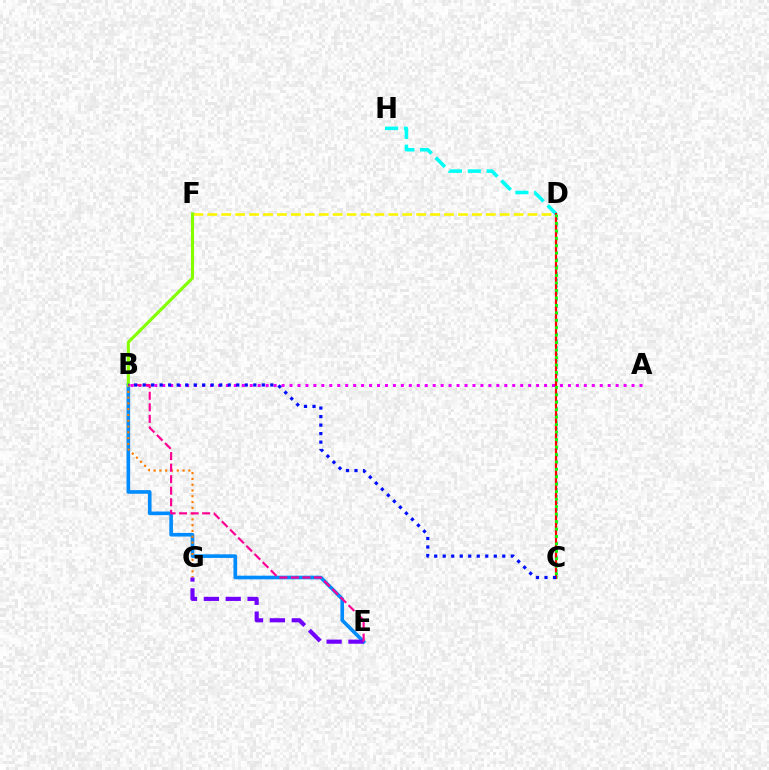{('B', 'E'): [{'color': '#008cff', 'line_style': 'solid', 'thickness': 2.61}, {'color': '#ff0094', 'line_style': 'dashed', 'thickness': 1.57}], ('C', 'D'): [{'color': '#00ff74', 'line_style': 'dotted', 'thickness': 1.84}, {'color': '#ff0000', 'line_style': 'solid', 'thickness': 1.59}, {'color': '#08ff00', 'line_style': 'dotted', 'thickness': 2.03}], ('B', 'G'): [{'color': '#ff7c00', 'line_style': 'dotted', 'thickness': 1.57}], ('D', 'F'): [{'color': '#fcf500', 'line_style': 'dashed', 'thickness': 1.89}], ('A', 'B'): [{'color': '#ee00ff', 'line_style': 'dotted', 'thickness': 2.16}], ('B', 'F'): [{'color': '#84ff00', 'line_style': 'solid', 'thickness': 2.21}], ('D', 'H'): [{'color': '#00fff6', 'line_style': 'dashed', 'thickness': 2.56}], ('E', 'G'): [{'color': '#7200ff', 'line_style': 'dashed', 'thickness': 2.97}], ('B', 'C'): [{'color': '#0010ff', 'line_style': 'dotted', 'thickness': 2.31}]}